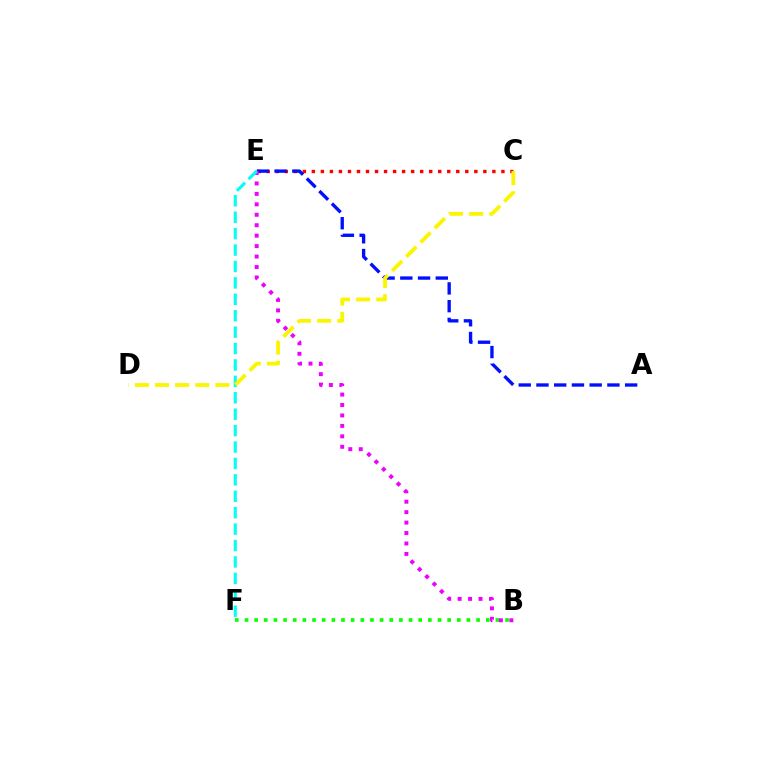{('B', 'F'): [{'color': '#08ff00', 'line_style': 'dotted', 'thickness': 2.62}], ('C', 'E'): [{'color': '#ff0000', 'line_style': 'dotted', 'thickness': 2.45}], ('A', 'E'): [{'color': '#0010ff', 'line_style': 'dashed', 'thickness': 2.41}], ('B', 'E'): [{'color': '#ee00ff', 'line_style': 'dotted', 'thickness': 2.84}], ('E', 'F'): [{'color': '#00fff6', 'line_style': 'dashed', 'thickness': 2.23}], ('C', 'D'): [{'color': '#fcf500', 'line_style': 'dashed', 'thickness': 2.73}]}